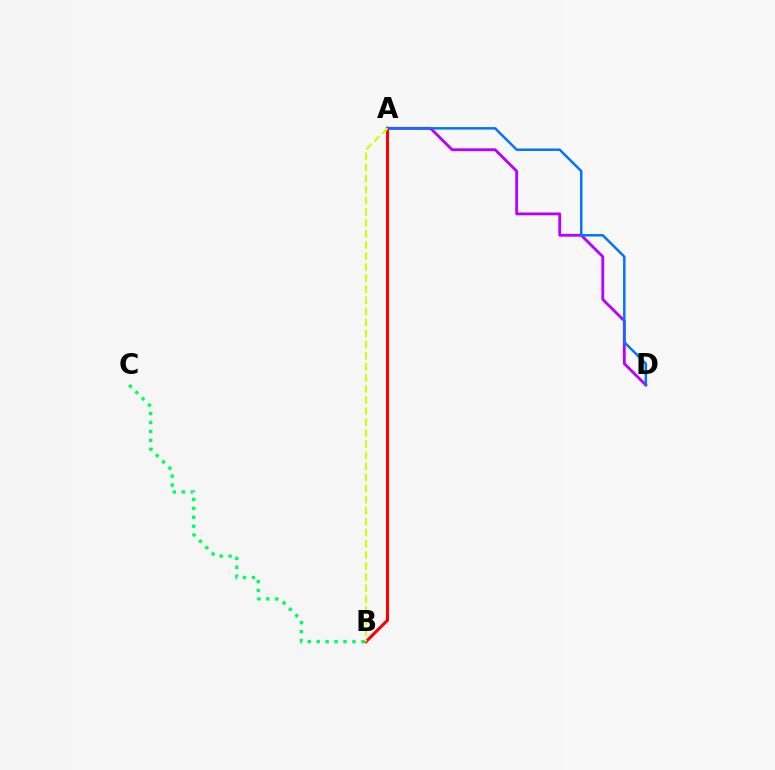{('A', 'D'): [{'color': '#b900ff', 'line_style': 'solid', 'thickness': 2.04}, {'color': '#0074ff', 'line_style': 'solid', 'thickness': 1.78}], ('A', 'B'): [{'color': '#ff0000', 'line_style': 'solid', 'thickness': 2.2}, {'color': '#d1ff00', 'line_style': 'dashed', 'thickness': 1.5}], ('B', 'C'): [{'color': '#00ff5c', 'line_style': 'dotted', 'thickness': 2.43}]}